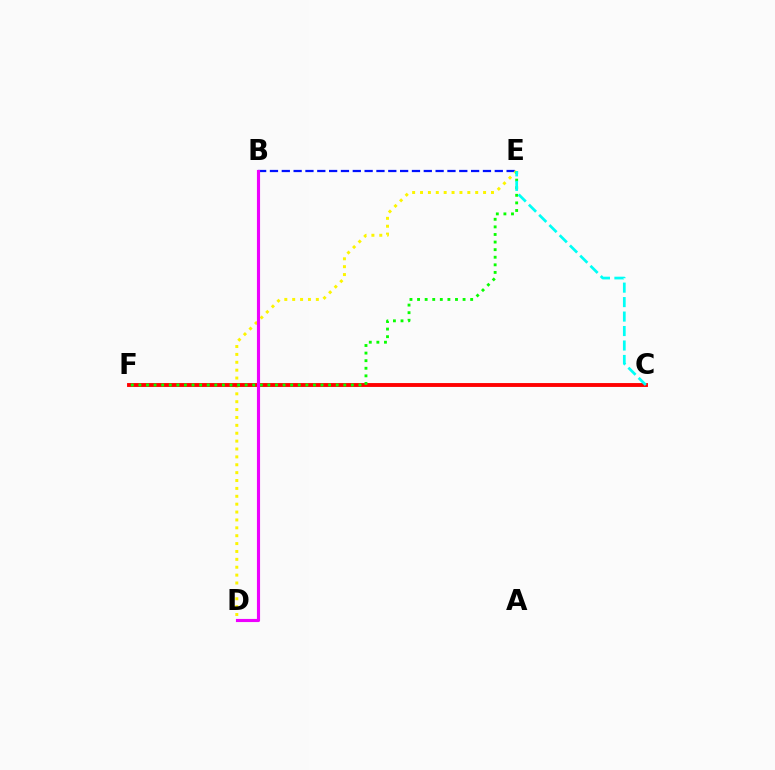{('B', 'E'): [{'color': '#0010ff', 'line_style': 'dashed', 'thickness': 1.61}], ('D', 'E'): [{'color': '#fcf500', 'line_style': 'dotted', 'thickness': 2.14}], ('C', 'F'): [{'color': '#ff0000', 'line_style': 'solid', 'thickness': 2.79}], ('E', 'F'): [{'color': '#08ff00', 'line_style': 'dotted', 'thickness': 2.06}], ('B', 'D'): [{'color': '#ee00ff', 'line_style': 'solid', 'thickness': 2.26}], ('C', 'E'): [{'color': '#00fff6', 'line_style': 'dashed', 'thickness': 1.97}]}